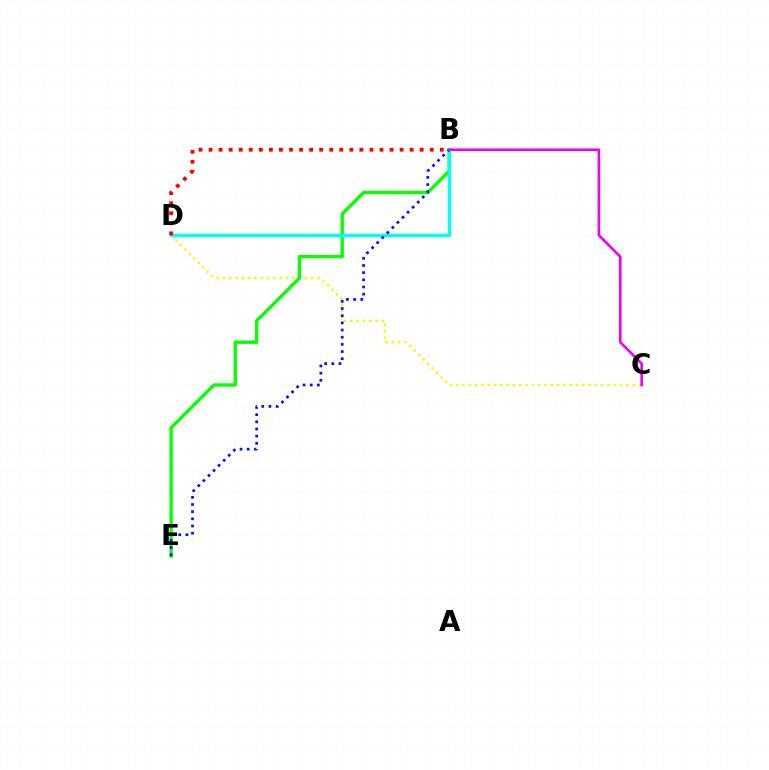{('C', 'D'): [{'color': '#fcf500', 'line_style': 'dotted', 'thickness': 1.71}], ('B', 'E'): [{'color': '#08ff00', 'line_style': 'solid', 'thickness': 2.41}, {'color': '#0010ff', 'line_style': 'dotted', 'thickness': 1.95}], ('B', 'D'): [{'color': '#00fff6', 'line_style': 'solid', 'thickness': 2.46}, {'color': '#ff0000', 'line_style': 'dotted', 'thickness': 2.73}], ('B', 'C'): [{'color': '#ee00ff', 'line_style': 'solid', 'thickness': 1.89}]}